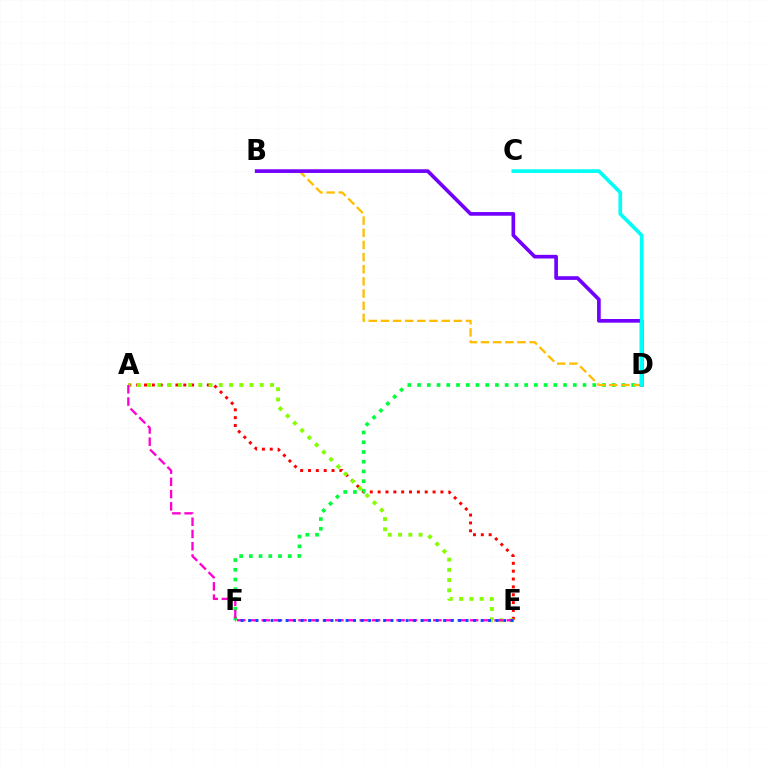{('A', 'E'): [{'color': '#ff0000', 'line_style': 'dotted', 'thickness': 2.13}, {'color': '#84ff00', 'line_style': 'dotted', 'thickness': 2.78}, {'color': '#ff00cf', 'line_style': 'dashed', 'thickness': 1.66}], ('D', 'F'): [{'color': '#00ff39', 'line_style': 'dotted', 'thickness': 2.64}], ('B', 'D'): [{'color': '#ffbd00', 'line_style': 'dashed', 'thickness': 1.65}, {'color': '#7200ff', 'line_style': 'solid', 'thickness': 2.65}], ('C', 'D'): [{'color': '#00fff6', 'line_style': 'solid', 'thickness': 2.64}], ('E', 'F'): [{'color': '#004bff', 'line_style': 'dotted', 'thickness': 2.04}]}